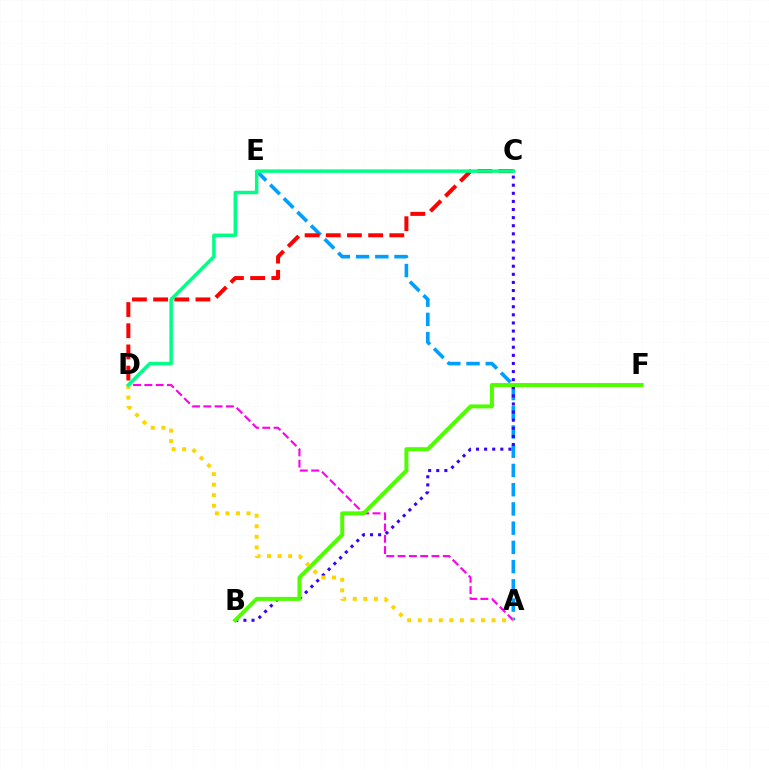{('A', 'E'): [{'color': '#009eff', 'line_style': 'dashed', 'thickness': 2.61}], ('A', 'D'): [{'color': '#ff00ed', 'line_style': 'dashed', 'thickness': 1.54}, {'color': '#ffd500', 'line_style': 'dotted', 'thickness': 2.87}], ('B', 'C'): [{'color': '#3700ff', 'line_style': 'dotted', 'thickness': 2.2}], ('B', 'F'): [{'color': '#4fff00', 'line_style': 'solid', 'thickness': 2.85}], ('C', 'D'): [{'color': '#ff0000', 'line_style': 'dashed', 'thickness': 2.88}, {'color': '#00ff86', 'line_style': 'solid', 'thickness': 2.49}]}